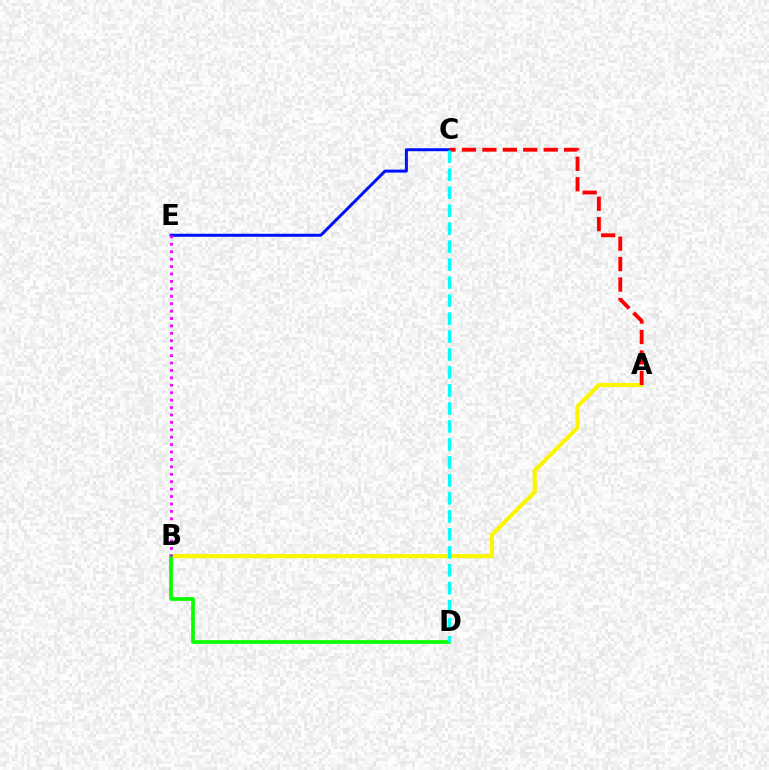{('A', 'B'): [{'color': '#fcf500', 'line_style': 'solid', 'thickness': 2.97}], ('C', 'E'): [{'color': '#0010ff', 'line_style': 'solid', 'thickness': 2.15}], ('A', 'C'): [{'color': '#ff0000', 'line_style': 'dashed', 'thickness': 2.78}], ('B', 'D'): [{'color': '#08ff00', 'line_style': 'solid', 'thickness': 2.65}], ('C', 'D'): [{'color': '#00fff6', 'line_style': 'dashed', 'thickness': 2.44}], ('B', 'E'): [{'color': '#ee00ff', 'line_style': 'dotted', 'thickness': 2.02}]}